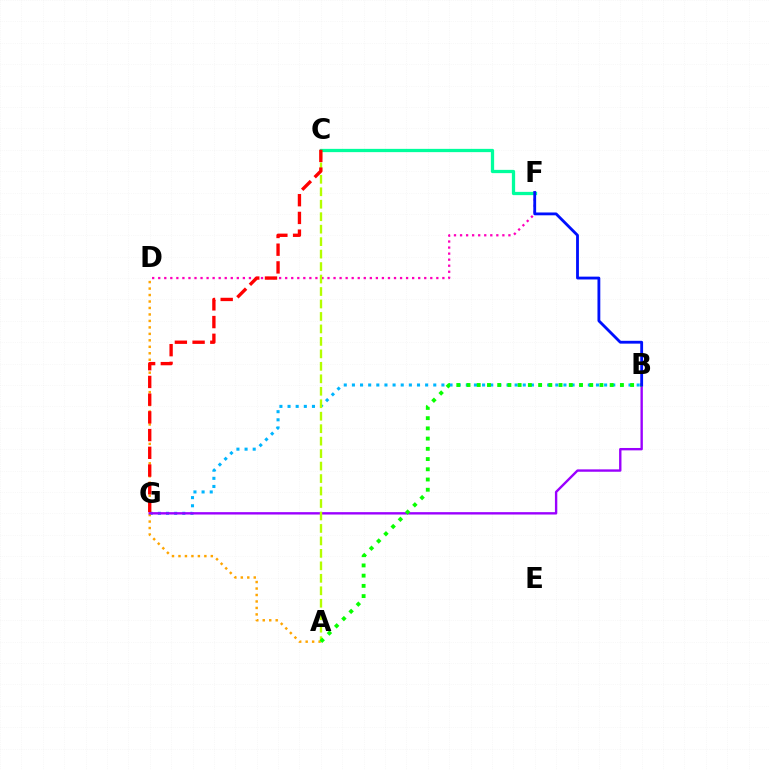{('B', 'G'): [{'color': '#00b5ff', 'line_style': 'dotted', 'thickness': 2.21}, {'color': '#9b00ff', 'line_style': 'solid', 'thickness': 1.71}], ('D', 'F'): [{'color': '#ff00bd', 'line_style': 'dotted', 'thickness': 1.64}], ('C', 'F'): [{'color': '#00ff9d', 'line_style': 'solid', 'thickness': 2.35}], ('A', 'D'): [{'color': '#ffa500', 'line_style': 'dotted', 'thickness': 1.76}], ('A', 'C'): [{'color': '#b3ff00', 'line_style': 'dashed', 'thickness': 1.69}], ('A', 'B'): [{'color': '#08ff00', 'line_style': 'dotted', 'thickness': 2.78}], ('C', 'G'): [{'color': '#ff0000', 'line_style': 'dashed', 'thickness': 2.41}], ('B', 'F'): [{'color': '#0010ff', 'line_style': 'solid', 'thickness': 2.04}]}